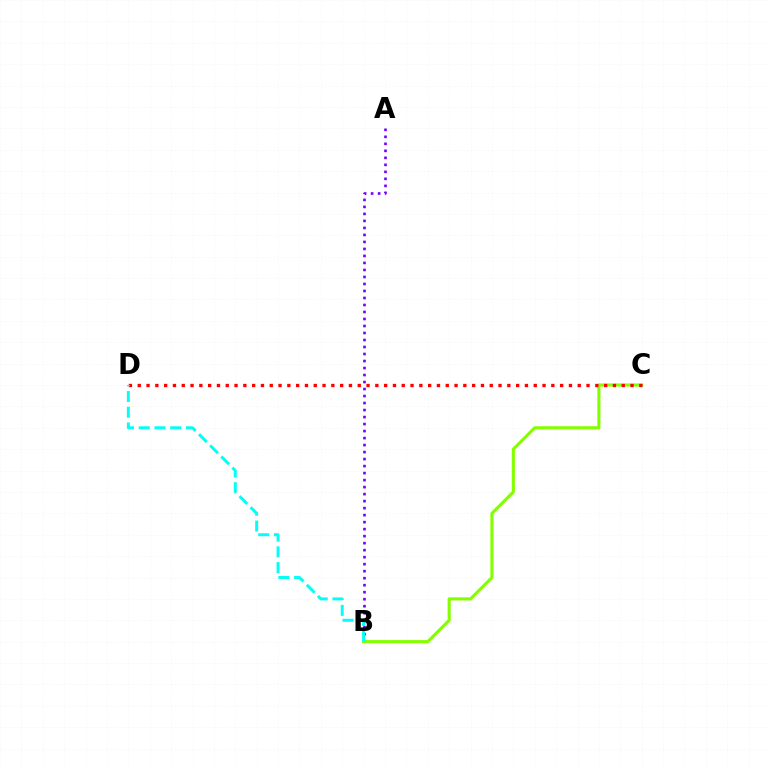{('A', 'B'): [{'color': '#7200ff', 'line_style': 'dotted', 'thickness': 1.9}], ('B', 'C'): [{'color': '#84ff00', 'line_style': 'solid', 'thickness': 2.24}], ('C', 'D'): [{'color': '#ff0000', 'line_style': 'dotted', 'thickness': 2.39}], ('B', 'D'): [{'color': '#00fff6', 'line_style': 'dashed', 'thickness': 2.14}]}